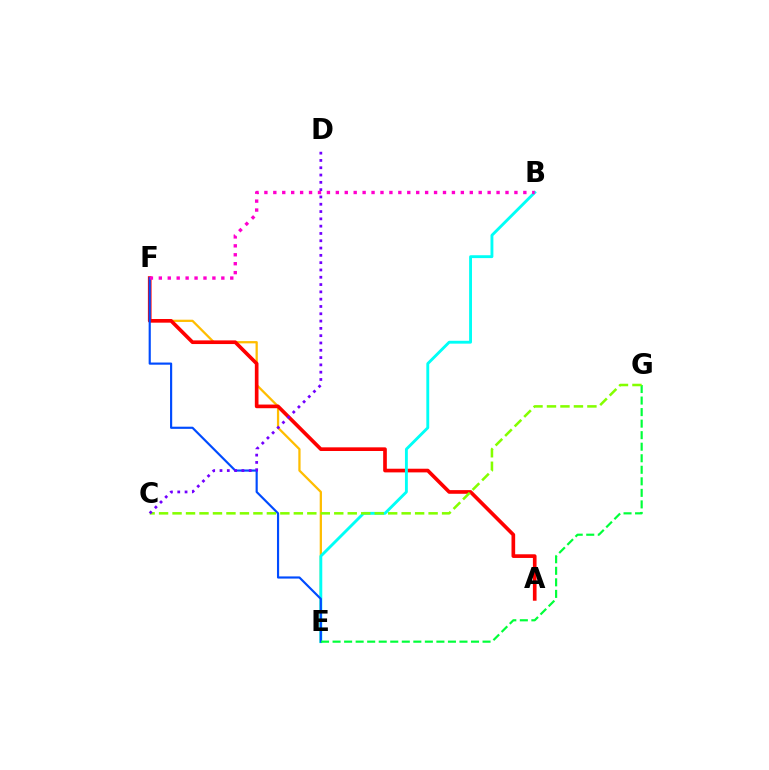{('E', 'F'): [{'color': '#ffbd00', 'line_style': 'solid', 'thickness': 1.63}, {'color': '#004bff', 'line_style': 'solid', 'thickness': 1.56}], ('A', 'F'): [{'color': '#ff0000', 'line_style': 'solid', 'thickness': 2.64}], ('B', 'E'): [{'color': '#00fff6', 'line_style': 'solid', 'thickness': 2.07}], ('E', 'G'): [{'color': '#00ff39', 'line_style': 'dashed', 'thickness': 1.57}], ('C', 'G'): [{'color': '#84ff00', 'line_style': 'dashed', 'thickness': 1.83}], ('C', 'D'): [{'color': '#7200ff', 'line_style': 'dotted', 'thickness': 1.98}], ('B', 'F'): [{'color': '#ff00cf', 'line_style': 'dotted', 'thickness': 2.43}]}